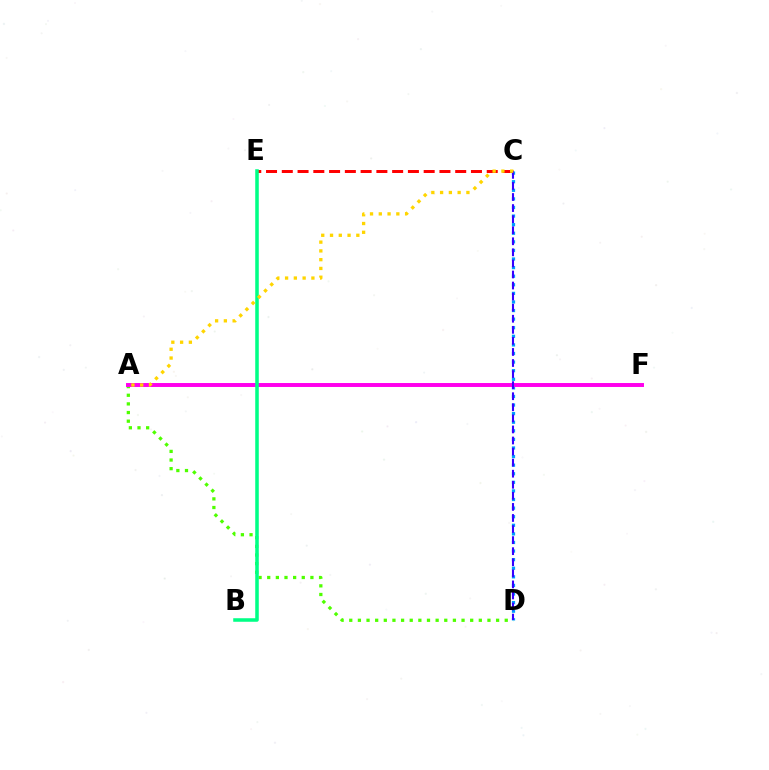{('C', 'E'): [{'color': '#ff0000', 'line_style': 'dashed', 'thickness': 2.14}], ('A', 'D'): [{'color': '#4fff00', 'line_style': 'dotted', 'thickness': 2.35}], ('C', 'D'): [{'color': '#009eff', 'line_style': 'dotted', 'thickness': 2.33}, {'color': '#3700ff', 'line_style': 'dashed', 'thickness': 1.5}], ('A', 'F'): [{'color': '#ff00ed', 'line_style': 'solid', 'thickness': 2.84}], ('B', 'E'): [{'color': '#00ff86', 'line_style': 'solid', 'thickness': 2.55}], ('A', 'C'): [{'color': '#ffd500', 'line_style': 'dotted', 'thickness': 2.38}]}